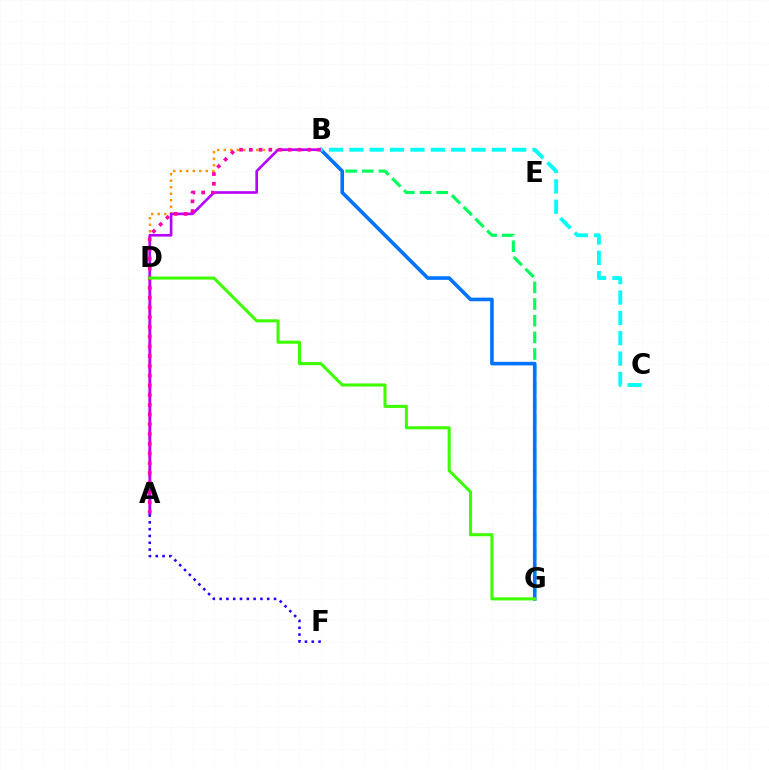{('A', 'D'): [{'color': '#ff0000', 'line_style': 'dotted', 'thickness': 1.72}, {'color': '#d1ff00', 'line_style': 'solid', 'thickness': 2.18}], ('B', 'D'): [{'color': '#ff9400', 'line_style': 'dotted', 'thickness': 1.77}], ('B', 'G'): [{'color': '#00ff5c', 'line_style': 'dashed', 'thickness': 2.26}, {'color': '#0074ff', 'line_style': 'solid', 'thickness': 2.6}], ('A', 'B'): [{'color': '#b900ff', 'line_style': 'solid', 'thickness': 1.91}, {'color': '#ff00ac', 'line_style': 'dotted', 'thickness': 2.65}], ('B', 'C'): [{'color': '#00fff6', 'line_style': 'dashed', 'thickness': 2.76}], ('A', 'F'): [{'color': '#2500ff', 'line_style': 'dotted', 'thickness': 1.85}], ('D', 'G'): [{'color': '#3dff00', 'line_style': 'solid', 'thickness': 2.2}]}